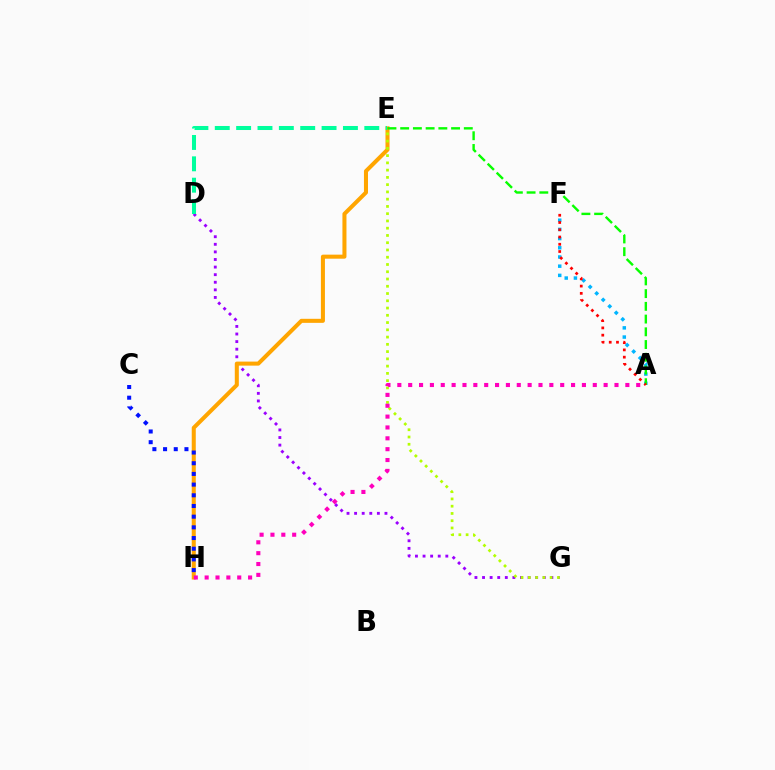{('D', 'G'): [{'color': '#9b00ff', 'line_style': 'dotted', 'thickness': 2.06}], ('E', 'H'): [{'color': '#ffa500', 'line_style': 'solid', 'thickness': 2.91}], ('A', 'F'): [{'color': '#00b5ff', 'line_style': 'dotted', 'thickness': 2.5}, {'color': '#ff0000', 'line_style': 'dotted', 'thickness': 1.97}], ('E', 'G'): [{'color': '#b3ff00', 'line_style': 'dotted', 'thickness': 1.97}], ('C', 'H'): [{'color': '#0010ff', 'line_style': 'dotted', 'thickness': 2.9}], ('D', 'E'): [{'color': '#00ff9d', 'line_style': 'dashed', 'thickness': 2.9}], ('A', 'H'): [{'color': '#ff00bd', 'line_style': 'dotted', 'thickness': 2.95}], ('A', 'E'): [{'color': '#08ff00', 'line_style': 'dashed', 'thickness': 1.73}]}